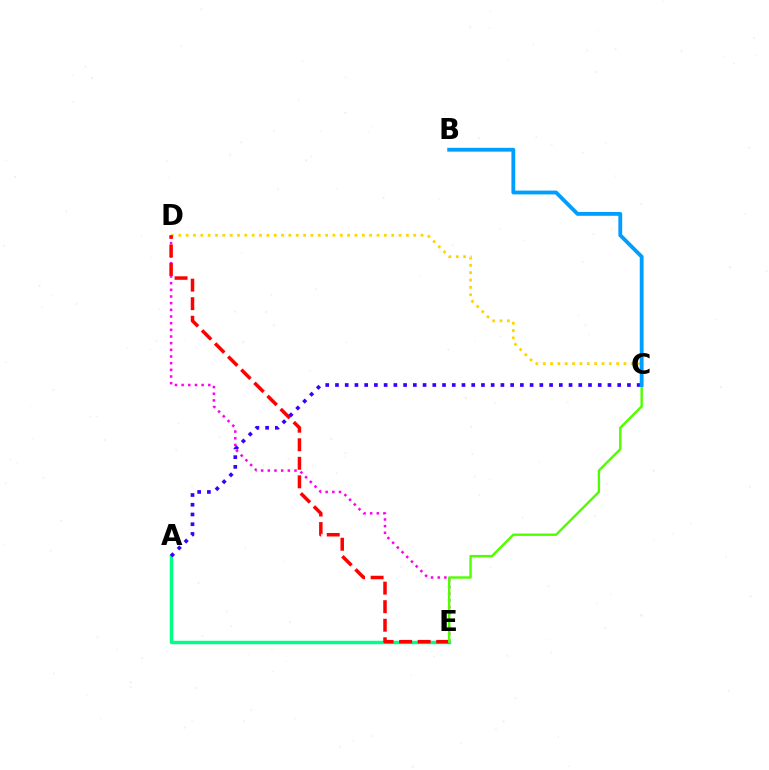{('D', 'E'): [{'color': '#ff00ed', 'line_style': 'dotted', 'thickness': 1.81}, {'color': '#ff0000', 'line_style': 'dashed', 'thickness': 2.52}], ('A', 'E'): [{'color': '#00ff86', 'line_style': 'solid', 'thickness': 2.5}], ('C', 'D'): [{'color': '#ffd500', 'line_style': 'dotted', 'thickness': 1.99}], ('A', 'C'): [{'color': '#3700ff', 'line_style': 'dotted', 'thickness': 2.64}], ('C', 'E'): [{'color': '#4fff00', 'line_style': 'solid', 'thickness': 1.72}], ('B', 'C'): [{'color': '#009eff', 'line_style': 'solid', 'thickness': 2.75}]}